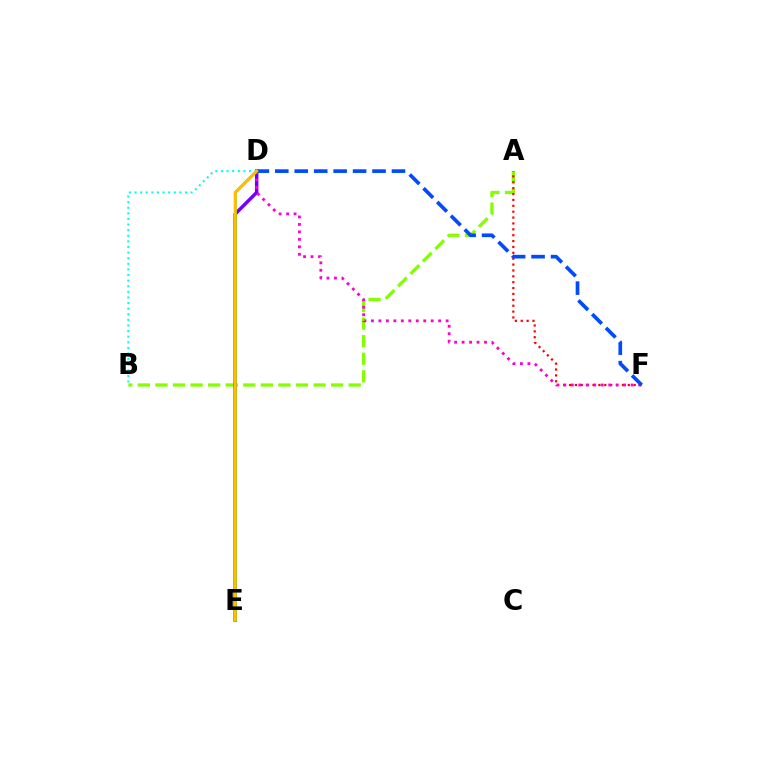{('A', 'B'): [{'color': '#84ff00', 'line_style': 'dashed', 'thickness': 2.39}], ('D', 'E'): [{'color': '#7200ff', 'line_style': 'solid', 'thickness': 2.51}, {'color': '#00ff39', 'line_style': 'solid', 'thickness': 2.01}, {'color': '#ffbd00', 'line_style': 'solid', 'thickness': 2.09}], ('A', 'F'): [{'color': '#ff0000', 'line_style': 'dotted', 'thickness': 1.6}], ('B', 'D'): [{'color': '#00fff6', 'line_style': 'dotted', 'thickness': 1.52}], ('D', 'F'): [{'color': '#ff00cf', 'line_style': 'dotted', 'thickness': 2.03}, {'color': '#004bff', 'line_style': 'dashed', 'thickness': 2.64}]}